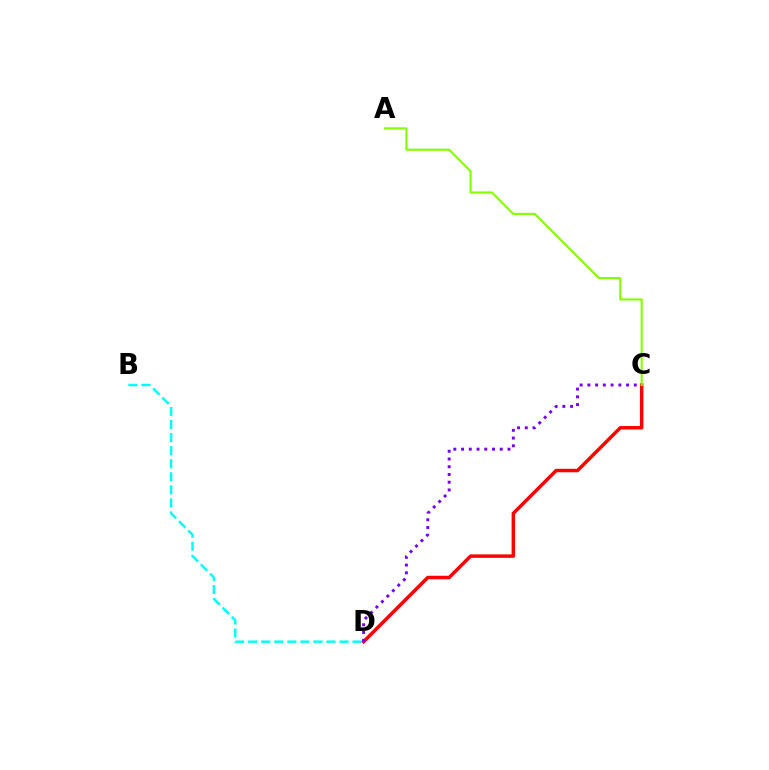{('C', 'D'): [{'color': '#ff0000', 'line_style': 'solid', 'thickness': 2.49}, {'color': '#7200ff', 'line_style': 'dotted', 'thickness': 2.1}], ('B', 'D'): [{'color': '#00fff6', 'line_style': 'dashed', 'thickness': 1.77}], ('A', 'C'): [{'color': '#84ff00', 'line_style': 'solid', 'thickness': 1.53}]}